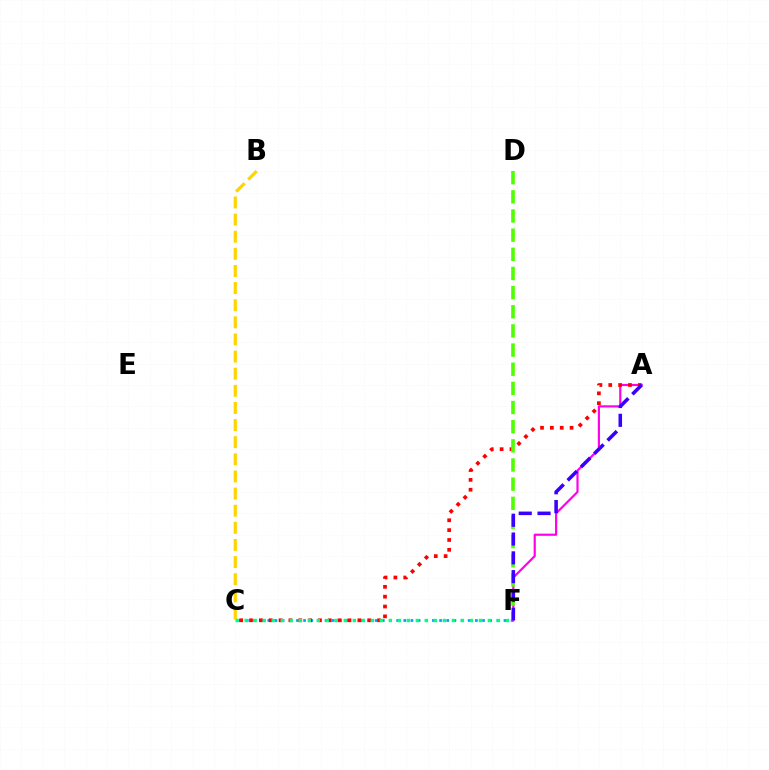{('C', 'F'): [{'color': '#009eff', 'line_style': 'dotted', 'thickness': 1.94}, {'color': '#00ff86', 'line_style': 'dotted', 'thickness': 2.45}], ('A', 'F'): [{'color': '#ff00ed', 'line_style': 'solid', 'thickness': 1.57}, {'color': '#3700ff', 'line_style': 'dashed', 'thickness': 2.56}], ('A', 'C'): [{'color': '#ff0000', 'line_style': 'dotted', 'thickness': 2.68}], ('B', 'C'): [{'color': '#ffd500', 'line_style': 'dashed', 'thickness': 2.33}], ('D', 'F'): [{'color': '#4fff00', 'line_style': 'dashed', 'thickness': 2.6}]}